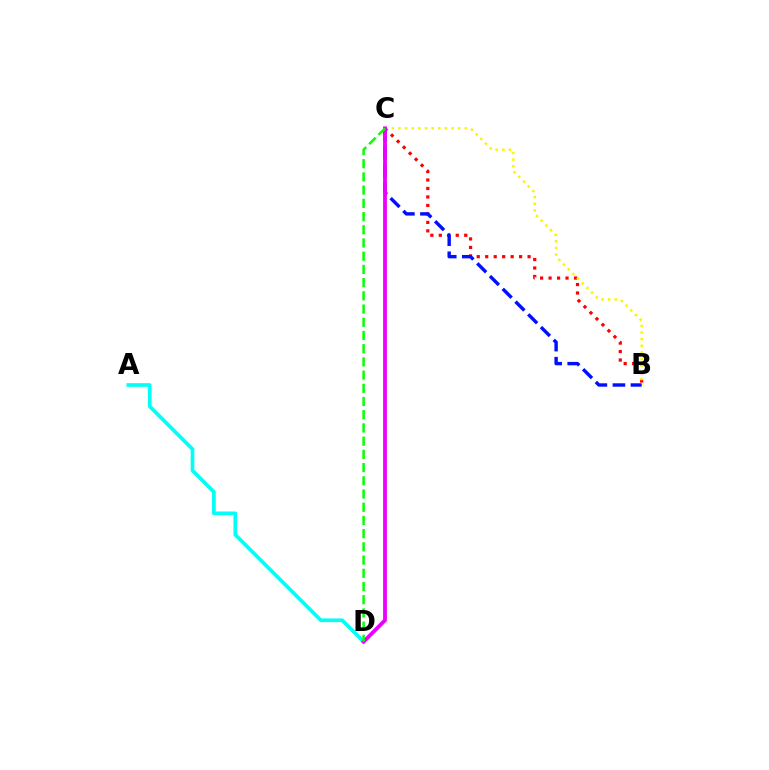{('B', 'C'): [{'color': '#ff0000', 'line_style': 'dotted', 'thickness': 2.3}, {'color': '#fcf500', 'line_style': 'dotted', 'thickness': 1.8}, {'color': '#0010ff', 'line_style': 'dashed', 'thickness': 2.45}], ('A', 'D'): [{'color': '#00fff6', 'line_style': 'solid', 'thickness': 2.65}], ('C', 'D'): [{'color': '#ee00ff', 'line_style': 'solid', 'thickness': 2.75}, {'color': '#08ff00', 'line_style': 'dashed', 'thickness': 1.79}]}